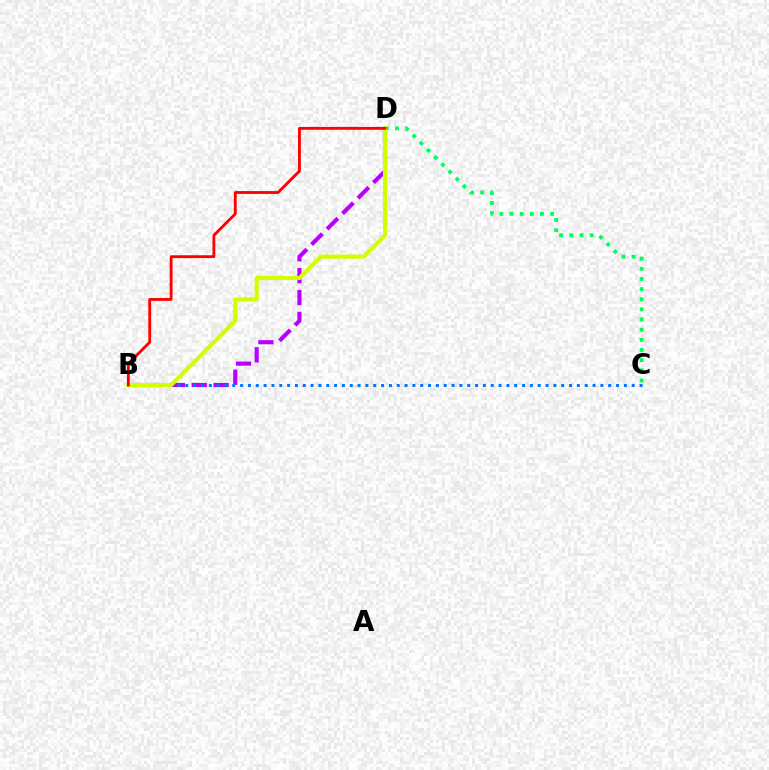{('B', 'D'): [{'color': '#b900ff', 'line_style': 'dashed', 'thickness': 2.97}, {'color': '#d1ff00', 'line_style': 'solid', 'thickness': 2.95}, {'color': '#ff0000', 'line_style': 'solid', 'thickness': 2.04}], ('C', 'D'): [{'color': '#00ff5c', 'line_style': 'dotted', 'thickness': 2.76}], ('B', 'C'): [{'color': '#0074ff', 'line_style': 'dotted', 'thickness': 2.13}]}